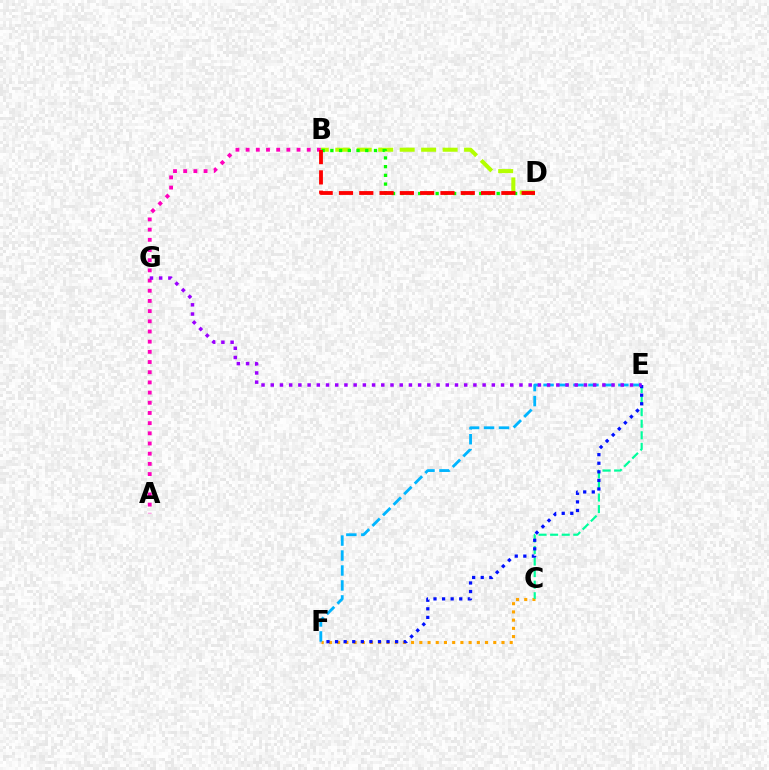{('C', 'F'): [{'color': '#ffa500', 'line_style': 'dotted', 'thickness': 2.23}], ('C', 'E'): [{'color': '#00ff9d', 'line_style': 'dashed', 'thickness': 1.57}], ('B', 'D'): [{'color': '#b3ff00', 'line_style': 'dashed', 'thickness': 2.92}, {'color': '#08ff00', 'line_style': 'dotted', 'thickness': 2.37}, {'color': '#ff0000', 'line_style': 'dashed', 'thickness': 2.76}], ('A', 'B'): [{'color': '#ff00bd', 'line_style': 'dotted', 'thickness': 2.77}], ('E', 'F'): [{'color': '#00b5ff', 'line_style': 'dashed', 'thickness': 2.03}, {'color': '#0010ff', 'line_style': 'dotted', 'thickness': 2.33}], ('E', 'G'): [{'color': '#9b00ff', 'line_style': 'dotted', 'thickness': 2.5}]}